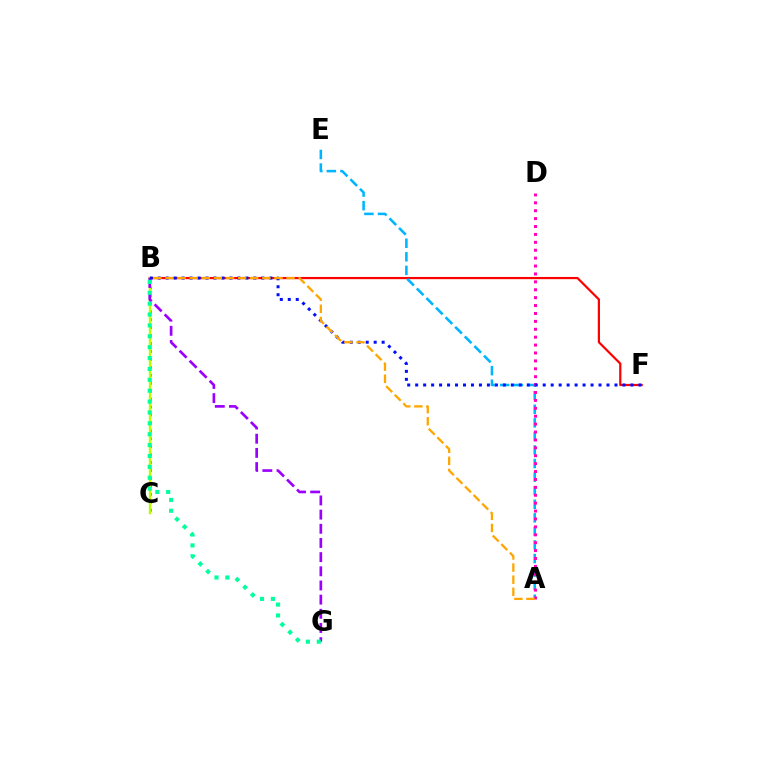{('B', 'F'): [{'color': '#ff0000', 'line_style': 'solid', 'thickness': 1.59}, {'color': '#0010ff', 'line_style': 'dotted', 'thickness': 2.17}], ('B', 'C'): [{'color': '#08ff00', 'line_style': 'dotted', 'thickness': 2.16}, {'color': '#b3ff00', 'line_style': 'solid', 'thickness': 1.72}], ('A', 'E'): [{'color': '#00b5ff', 'line_style': 'dashed', 'thickness': 1.84}], ('A', 'D'): [{'color': '#ff00bd', 'line_style': 'dotted', 'thickness': 2.15}], ('B', 'G'): [{'color': '#9b00ff', 'line_style': 'dashed', 'thickness': 1.92}, {'color': '#00ff9d', 'line_style': 'dotted', 'thickness': 2.96}], ('A', 'B'): [{'color': '#ffa500', 'line_style': 'dashed', 'thickness': 1.65}]}